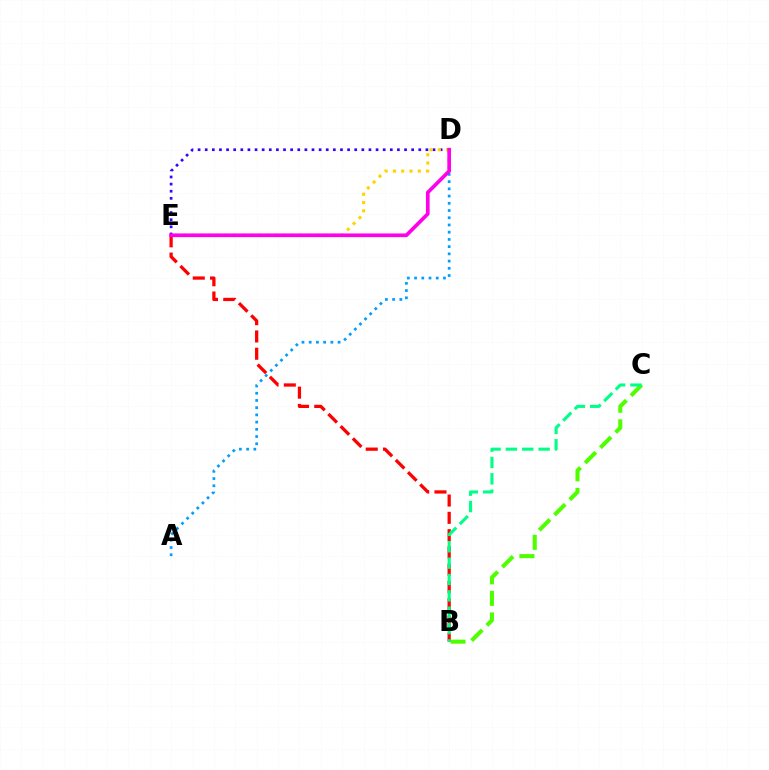{('D', 'E'): [{'color': '#3700ff', 'line_style': 'dotted', 'thickness': 1.93}, {'color': '#ffd500', 'line_style': 'dotted', 'thickness': 2.25}, {'color': '#ff00ed', 'line_style': 'solid', 'thickness': 2.65}], ('A', 'D'): [{'color': '#009eff', 'line_style': 'dotted', 'thickness': 1.96}], ('B', 'E'): [{'color': '#ff0000', 'line_style': 'dashed', 'thickness': 2.35}], ('B', 'C'): [{'color': '#4fff00', 'line_style': 'dashed', 'thickness': 2.93}, {'color': '#00ff86', 'line_style': 'dashed', 'thickness': 2.22}]}